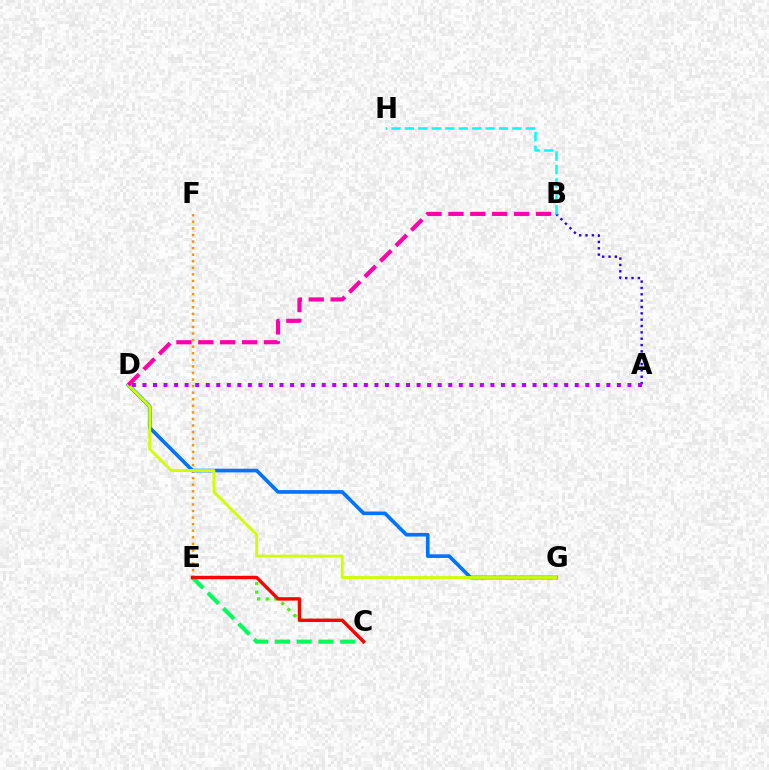{('A', 'B'): [{'color': '#2500ff', 'line_style': 'dotted', 'thickness': 1.72}], ('C', 'E'): [{'color': '#3dff00', 'line_style': 'dotted', 'thickness': 2.35}, {'color': '#00ff5c', 'line_style': 'dashed', 'thickness': 2.96}, {'color': '#ff0000', 'line_style': 'solid', 'thickness': 2.42}], ('A', 'D'): [{'color': '#b900ff', 'line_style': 'dotted', 'thickness': 2.86}], ('E', 'F'): [{'color': '#ff9400', 'line_style': 'dotted', 'thickness': 1.79}], ('D', 'G'): [{'color': '#0074ff', 'line_style': 'solid', 'thickness': 2.63}, {'color': '#d1ff00', 'line_style': 'solid', 'thickness': 2.07}], ('B', 'H'): [{'color': '#00fff6', 'line_style': 'dashed', 'thickness': 1.82}], ('B', 'D'): [{'color': '#ff00ac', 'line_style': 'dashed', 'thickness': 2.97}]}